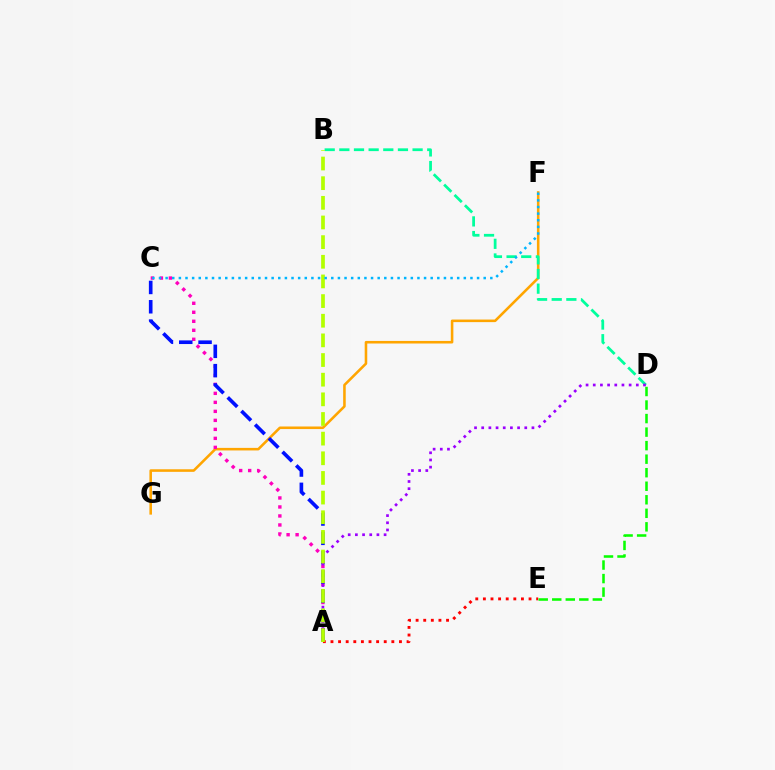{('F', 'G'): [{'color': '#ffa500', 'line_style': 'solid', 'thickness': 1.85}], ('B', 'D'): [{'color': '#00ff9d', 'line_style': 'dashed', 'thickness': 1.99}], ('A', 'C'): [{'color': '#ff00bd', 'line_style': 'dotted', 'thickness': 2.45}, {'color': '#0010ff', 'line_style': 'dashed', 'thickness': 2.62}], ('A', 'E'): [{'color': '#ff0000', 'line_style': 'dotted', 'thickness': 2.07}], ('A', 'D'): [{'color': '#9b00ff', 'line_style': 'dotted', 'thickness': 1.95}], ('A', 'B'): [{'color': '#b3ff00', 'line_style': 'dashed', 'thickness': 2.67}], ('C', 'F'): [{'color': '#00b5ff', 'line_style': 'dotted', 'thickness': 1.8}], ('D', 'E'): [{'color': '#08ff00', 'line_style': 'dashed', 'thickness': 1.84}]}